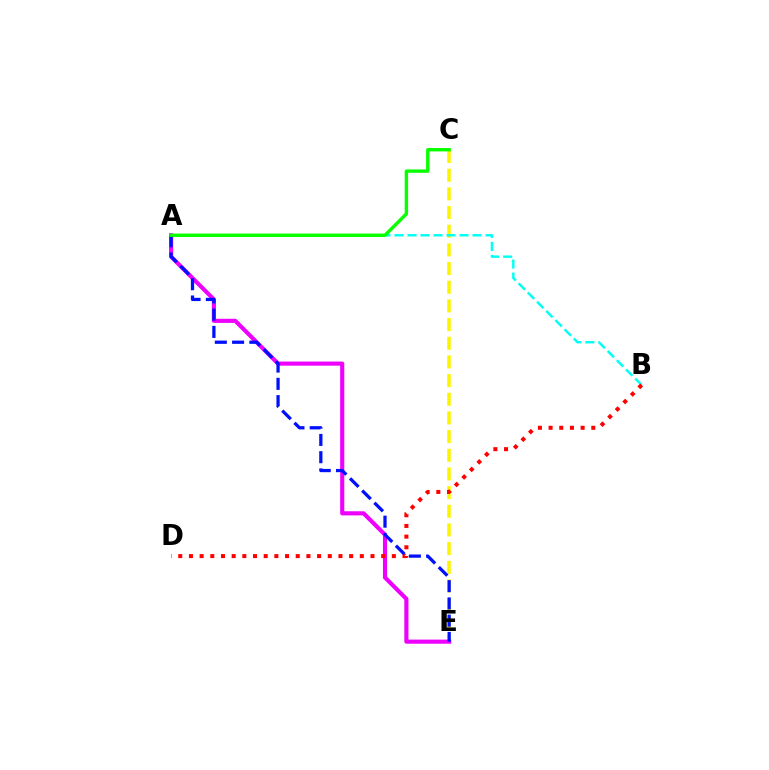{('C', 'E'): [{'color': '#fcf500', 'line_style': 'dashed', 'thickness': 2.54}], ('A', 'E'): [{'color': '#ee00ff', 'line_style': 'solid', 'thickness': 2.97}, {'color': '#0010ff', 'line_style': 'dashed', 'thickness': 2.35}], ('A', 'B'): [{'color': '#00fff6', 'line_style': 'dashed', 'thickness': 1.77}], ('B', 'D'): [{'color': '#ff0000', 'line_style': 'dotted', 'thickness': 2.9}], ('A', 'C'): [{'color': '#08ff00', 'line_style': 'solid', 'thickness': 2.44}]}